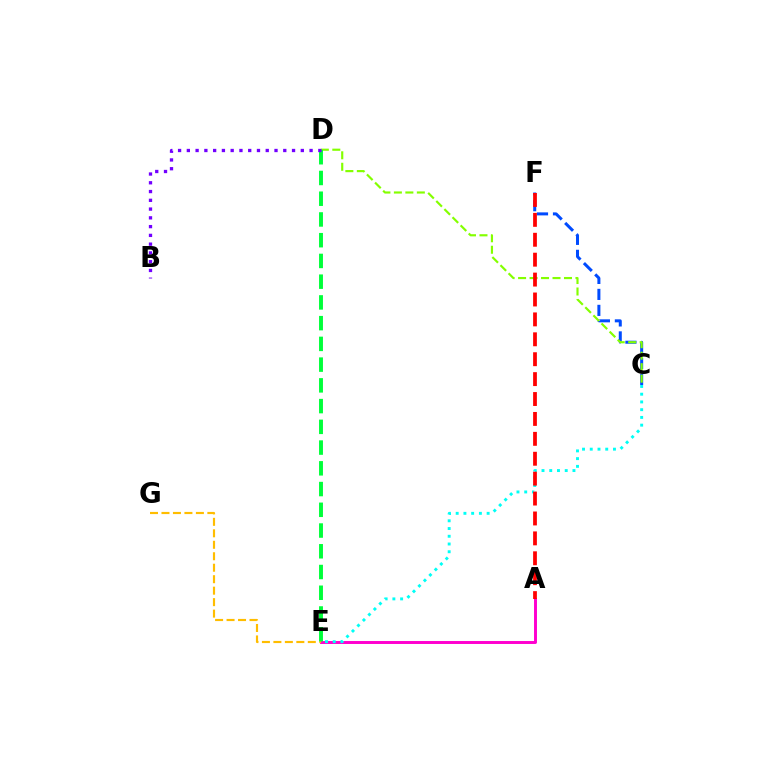{('A', 'E'): [{'color': '#ff00cf', 'line_style': 'solid', 'thickness': 2.12}], ('C', 'F'): [{'color': '#004bff', 'line_style': 'dashed', 'thickness': 2.17}], ('E', 'G'): [{'color': '#ffbd00', 'line_style': 'dashed', 'thickness': 1.56}], ('C', 'D'): [{'color': '#84ff00', 'line_style': 'dashed', 'thickness': 1.56}], ('D', 'E'): [{'color': '#00ff39', 'line_style': 'dashed', 'thickness': 2.82}], ('B', 'D'): [{'color': '#7200ff', 'line_style': 'dotted', 'thickness': 2.38}], ('C', 'E'): [{'color': '#00fff6', 'line_style': 'dotted', 'thickness': 2.1}], ('A', 'F'): [{'color': '#ff0000', 'line_style': 'dashed', 'thickness': 2.7}]}